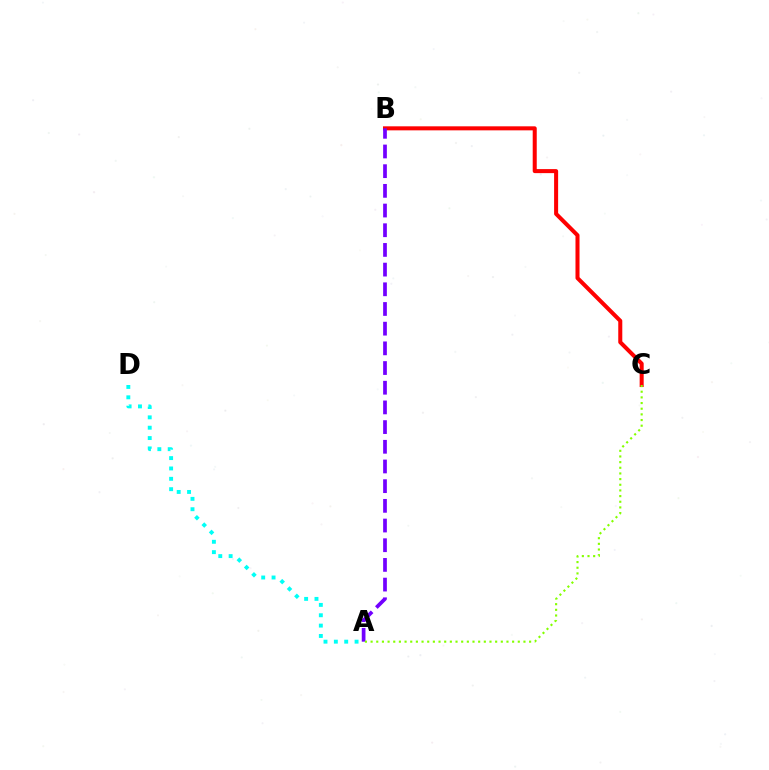{('B', 'C'): [{'color': '#ff0000', 'line_style': 'solid', 'thickness': 2.9}], ('A', 'B'): [{'color': '#7200ff', 'line_style': 'dashed', 'thickness': 2.67}], ('A', 'C'): [{'color': '#84ff00', 'line_style': 'dotted', 'thickness': 1.54}], ('A', 'D'): [{'color': '#00fff6', 'line_style': 'dotted', 'thickness': 2.81}]}